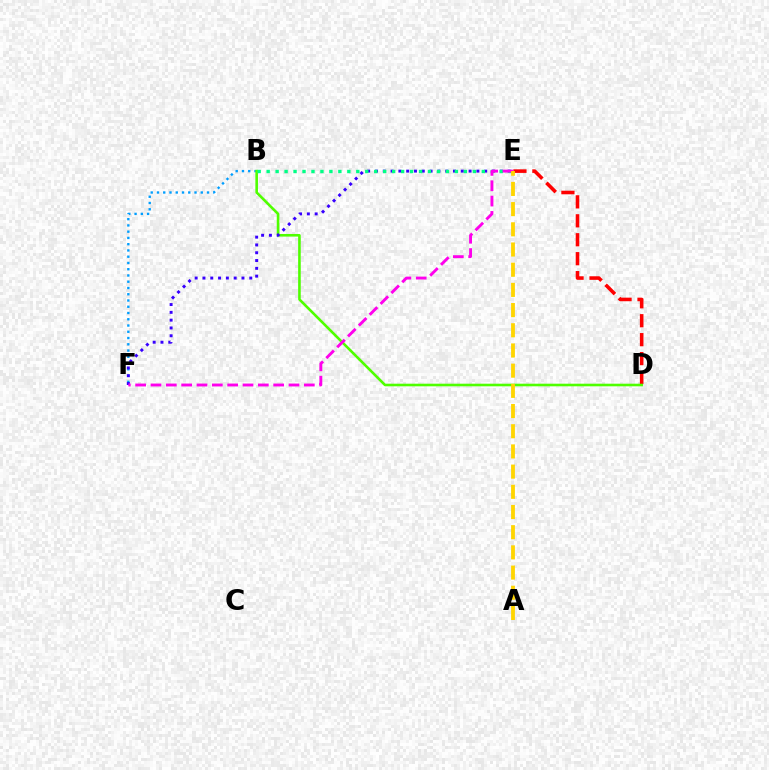{('D', 'E'): [{'color': '#ff0000', 'line_style': 'dashed', 'thickness': 2.57}], ('B', 'F'): [{'color': '#009eff', 'line_style': 'dotted', 'thickness': 1.7}], ('B', 'D'): [{'color': '#4fff00', 'line_style': 'solid', 'thickness': 1.88}], ('E', 'F'): [{'color': '#3700ff', 'line_style': 'dotted', 'thickness': 2.12}, {'color': '#ff00ed', 'line_style': 'dashed', 'thickness': 2.08}], ('B', 'E'): [{'color': '#00ff86', 'line_style': 'dotted', 'thickness': 2.44}], ('A', 'E'): [{'color': '#ffd500', 'line_style': 'dashed', 'thickness': 2.74}]}